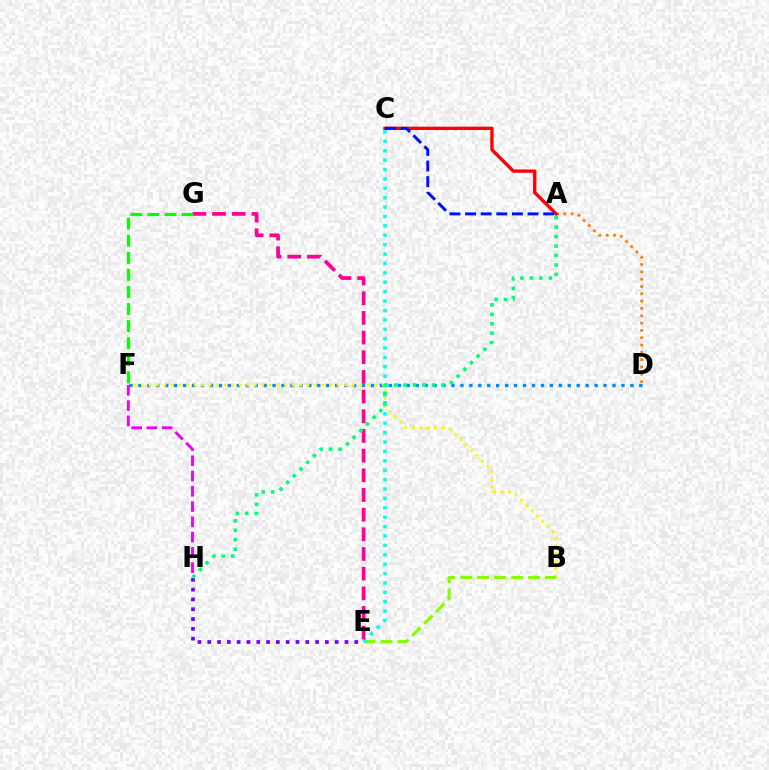{('D', 'F'): [{'color': '#008cff', 'line_style': 'dotted', 'thickness': 2.43}], ('A', 'D'): [{'color': '#ff7c00', 'line_style': 'dotted', 'thickness': 1.99}], ('A', 'C'): [{'color': '#ff0000', 'line_style': 'solid', 'thickness': 2.4}, {'color': '#0010ff', 'line_style': 'dashed', 'thickness': 2.12}], ('B', 'F'): [{'color': '#fcf500', 'line_style': 'dotted', 'thickness': 2.05}], ('B', 'E'): [{'color': '#84ff00', 'line_style': 'dashed', 'thickness': 2.31}], ('C', 'E'): [{'color': '#00fff6', 'line_style': 'dotted', 'thickness': 2.55}], ('F', 'H'): [{'color': '#ee00ff', 'line_style': 'dashed', 'thickness': 2.07}], ('E', 'H'): [{'color': '#7200ff', 'line_style': 'dotted', 'thickness': 2.66}], ('E', 'G'): [{'color': '#ff0094', 'line_style': 'dashed', 'thickness': 2.67}], ('F', 'G'): [{'color': '#08ff00', 'line_style': 'dashed', 'thickness': 2.32}], ('A', 'H'): [{'color': '#00ff74', 'line_style': 'dotted', 'thickness': 2.57}]}